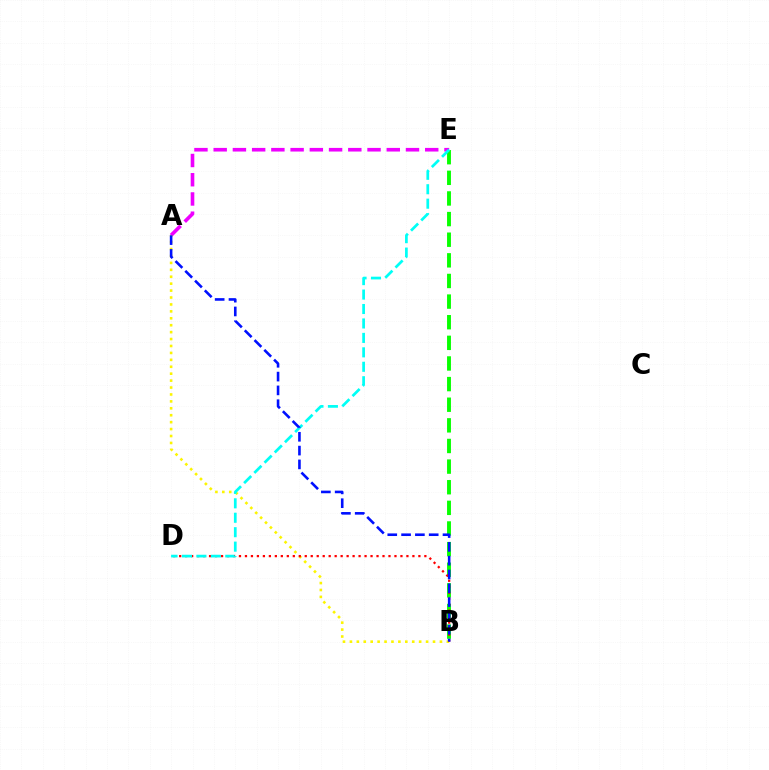{('B', 'E'): [{'color': '#08ff00', 'line_style': 'dashed', 'thickness': 2.8}], ('A', 'E'): [{'color': '#ee00ff', 'line_style': 'dashed', 'thickness': 2.61}], ('A', 'B'): [{'color': '#fcf500', 'line_style': 'dotted', 'thickness': 1.88}, {'color': '#0010ff', 'line_style': 'dashed', 'thickness': 1.88}], ('B', 'D'): [{'color': '#ff0000', 'line_style': 'dotted', 'thickness': 1.62}], ('D', 'E'): [{'color': '#00fff6', 'line_style': 'dashed', 'thickness': 1.96}]}